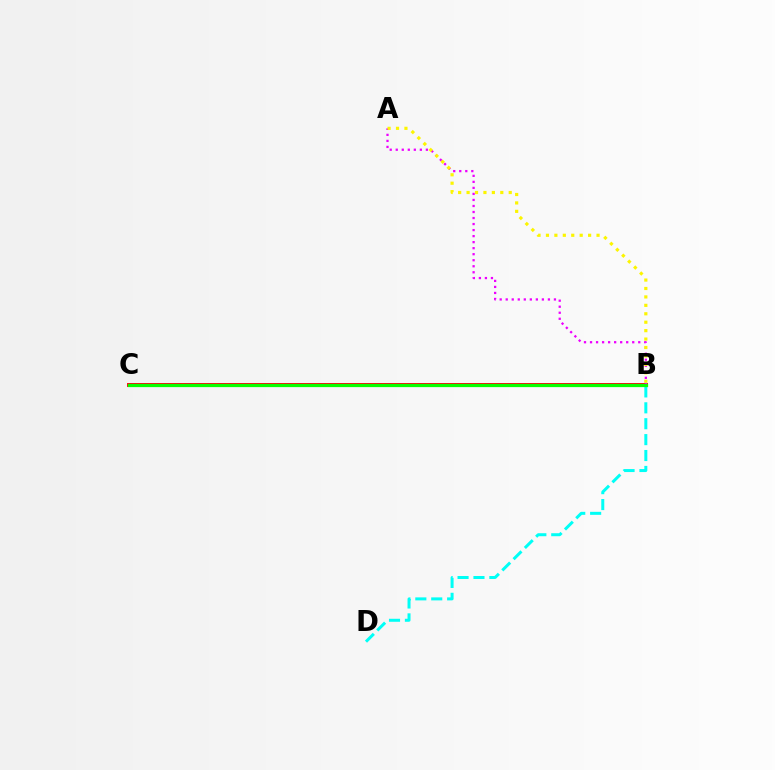{('B', 'C'): [{'color': '#ff0000', 'line_style': 'solid', 'thickness': 2.8}, {'color': '#0010ff', 'line_style': 'dashed', 'thickness': 1.51}, {'color': '#08ff00', 'line_style': 'solid', 'thickness': 2.33}], ('A', 'B'): [{'color': '#ee00ff', 'line_style': 'dotted', 'thickness': 1.64}, {'color': '#fcf500', 'line_style': 'dotted', 'thickness': 2.29}], ('B', 'D'): [{'color': '#00fff6', 'line_style': 'dashed', 'thickness': 2.16}]}